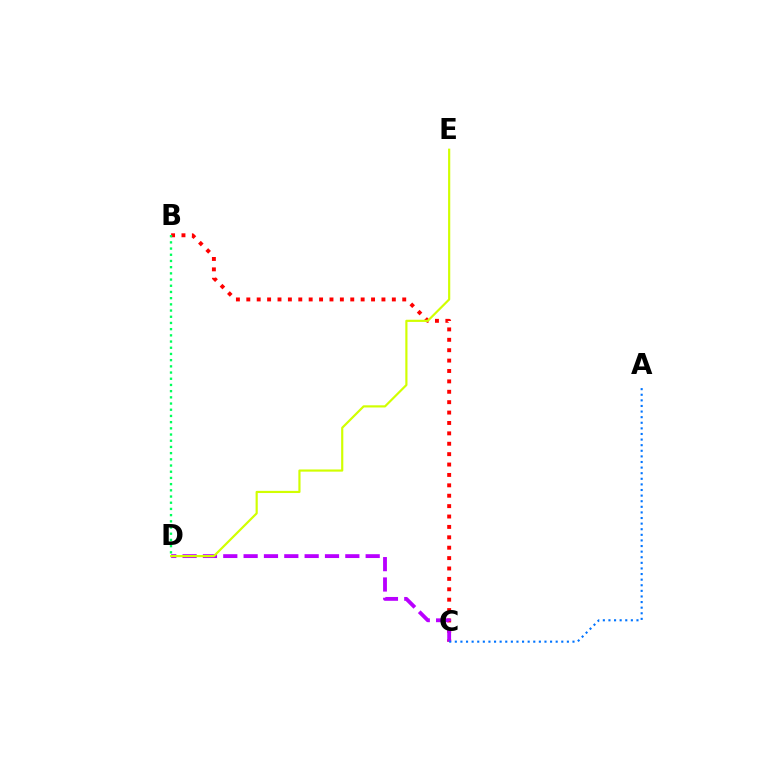{('B', 'C'): [{'color': '#ff0000', 'line_style': 'dotted', 'thickness': 2.82}], ('C', 'D'): [{'color': '#b900ff', 'line_style': 'dashed', 'thickness': 2.76}], ('A', 'C'): [{'color': '#0074ff', 'line_style': 'dotted', 'thickness': 1.52}], ('D', 'E'): [{'color': '#d1ff00', 'line_style': 'solid', 'thickness': 1.57}], ('B', 'D'): [{'color': '#00ff5c', 'line_style': 'dotted', 'thickness': 1.68}]}